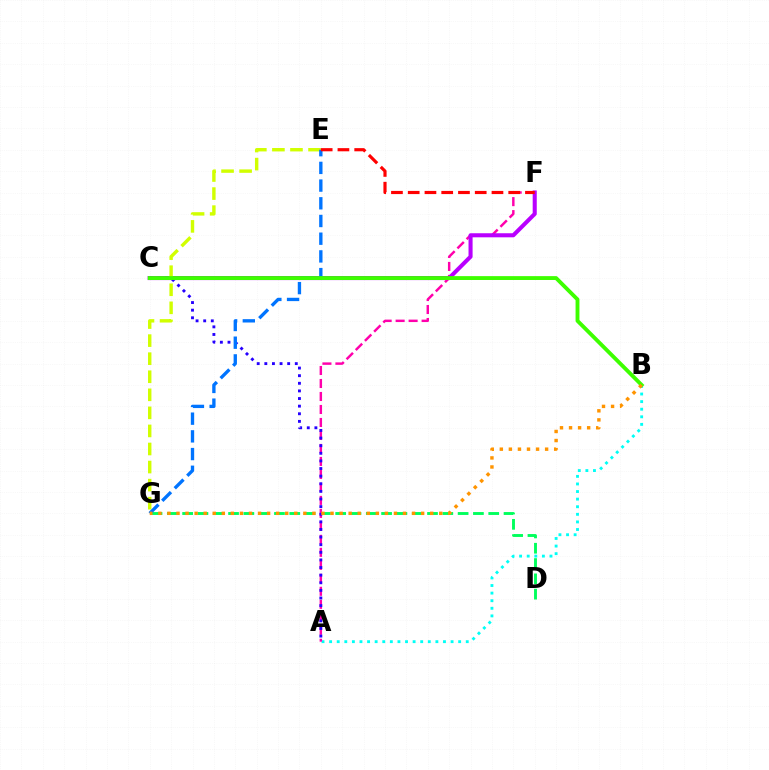{('A', 'B'): [{'color': '#00fff6', 'line_style': 'dotted', 'thickness': 2.06}], ('D', 'G'): [{'color': '#00ff5c', 'line_style': 'dashed', 'thickness': 2.08}], ('A', 'F'): [{'color': '#ff00ac', 'line_style': 'dashed', 'thickness': 1.76}], ('C', 'F'): [{'color': '#b900ff', 'line_style': 'solid', 'thickness': 2.93}], ('A', 'C'): [{'color': '#2500ff', 'line_style': 'dotted', 'thickness': 2.07}], ('E', 'G'): [{'color': '#d1ff00', 'line_style': 'dashed', 'thickness': 2.45}, {'color': '#0074ff', 'line_style': 'dashed', 'thickness': 2.4}], ('B', 'C'): [{'color': '#3dff00', 'line_style': 'solid', 'thickness': 2.78}], ('B', 'G'): [{'color': '#ff9400', 'line_style': 'dotted', 'thickness': 2.46}], ('E', 'F'): [{'color': '#ff0000', 'line_style': 'dashed', 'thickness': 2.28}]}